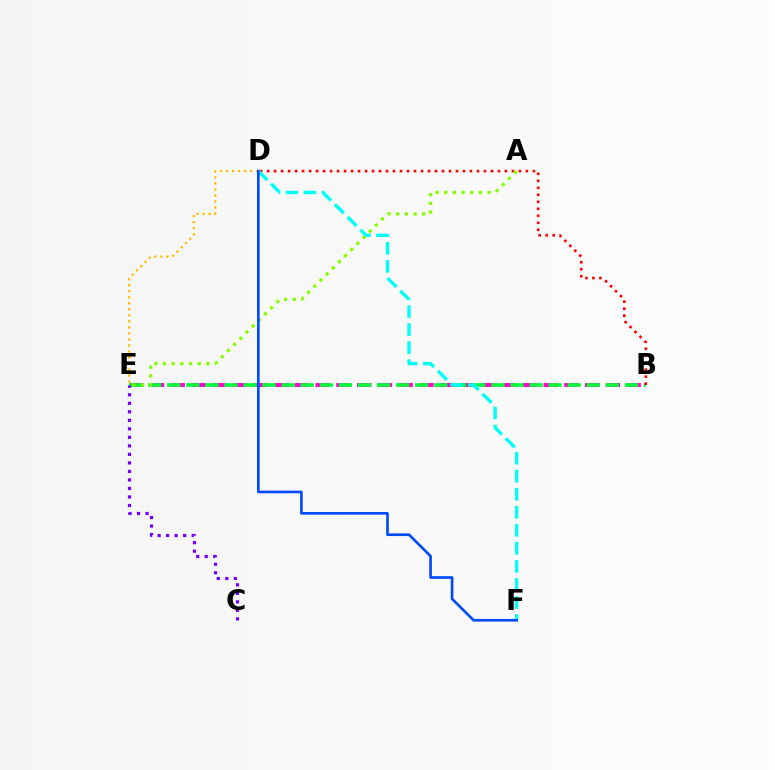{('B', 'E'): [{'color': '#ff00cf', 'line_style': 'dashed', 'thickness': 2.82}, {'color': '#00ff39', 'line_style': 'dashed', 'thickness': 2.59}], ('B', 'D'): [{'color': '#ff0000', 'line_style': 'dotted', 'thickness': 1.9}], ('A', 'E'): [{'color': '#84ff00', 'line_style': 'dotted', 'thickness': 2.36}], ('D', 'E'): [{'color': '#ffbd00', 'line_style': 'dotted', 'thickness': 1.64}], ('C', 'E'): [{'color': '#7200ff', 'line_style': 'dotted', 'thickness': 2.31}], ('D', 'F'): [{'color': '#00fff6', 'line_style': 'dashed', 'thickness': 2.45}, {'color': '#004bff', 'line_style': 'solid', 'thickness': 1.92}]}